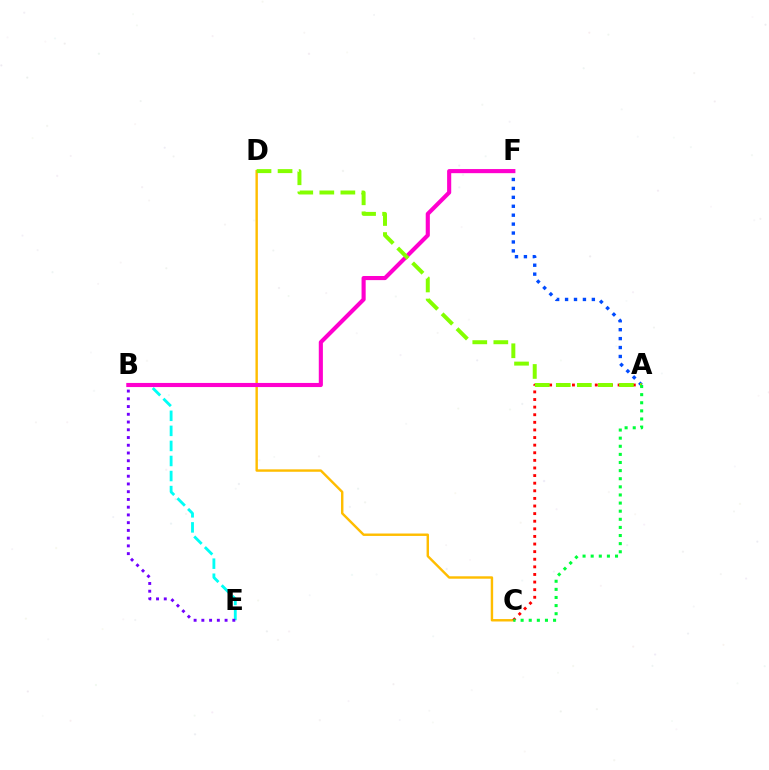{('B', 'E'): [{'color': '#00fff6', 'line_style': 'dashed', 'thickness': 2.04}, {'color': '#7200ff', 'line_style': 'dotted', 'thickness': 2.1}], ('A', 'F'): [{'color': '#004bff', 'line_style': 'dotted', 'thickness': 2.43}], ('C', 'D'): [{'color': '#ffbd00', 'line_style': 'solid', 'thickness': 1.74}], ('B', 'F'): [{'color': '#ff00cf', 'line_style': 'solid', 'thickness': 2.96}], ('A', 'C'): [{'color': '#ff0000', 'line_style': 'dotted', 'thickness': 2.07}, {'color': '#00ff39', 'line_style': 'dotted', 'thickness': 2.2}], ('A', 'D'): [{'color': '#84ff00', 'line_style': 'dashed', 'thickness': 2.86}]}